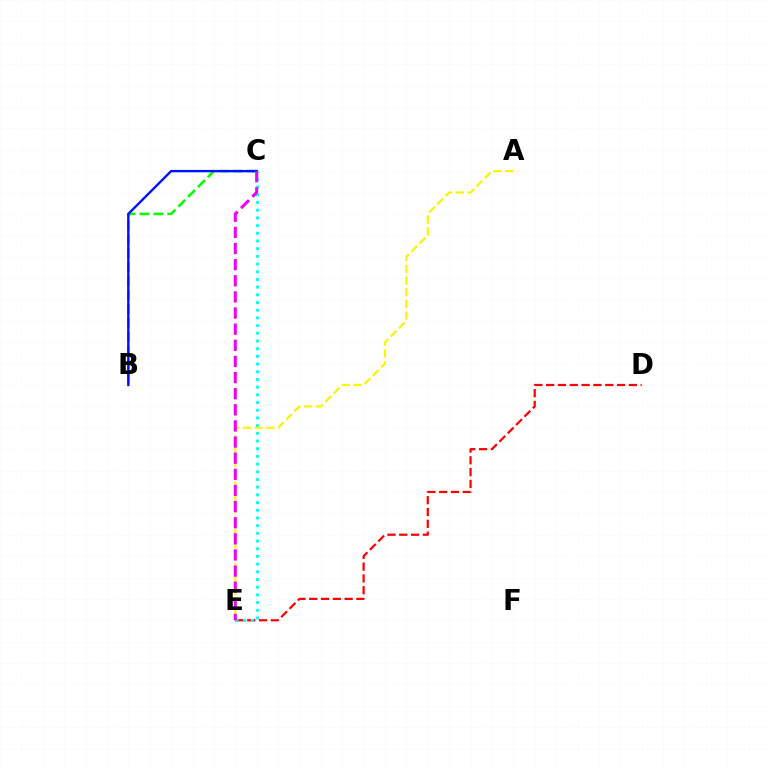{('D', 'E'): [{'color': '#ff0000', 'line_style': 'dashed', 'thickness': 1.6}], ('B', 'C'): [{'color': '#08ff00', 'line_style': 'dashed', 'thickness': 1.89}, {'color': '#0010ff', 'line_style': 'solid', 'thickness': 1.71}], ('C', 'E'): [{'color': '#00fff6', 'line_style': 'dotted', 'thickness': 2.09}, {'color': '#ee00ff', 'line_style': 'dashed', 'thickness': 2.19}], ('A', 'E'): [{'color': '#fcf500', 'line_style': 'dashed', 'thickness': 1.58}]}